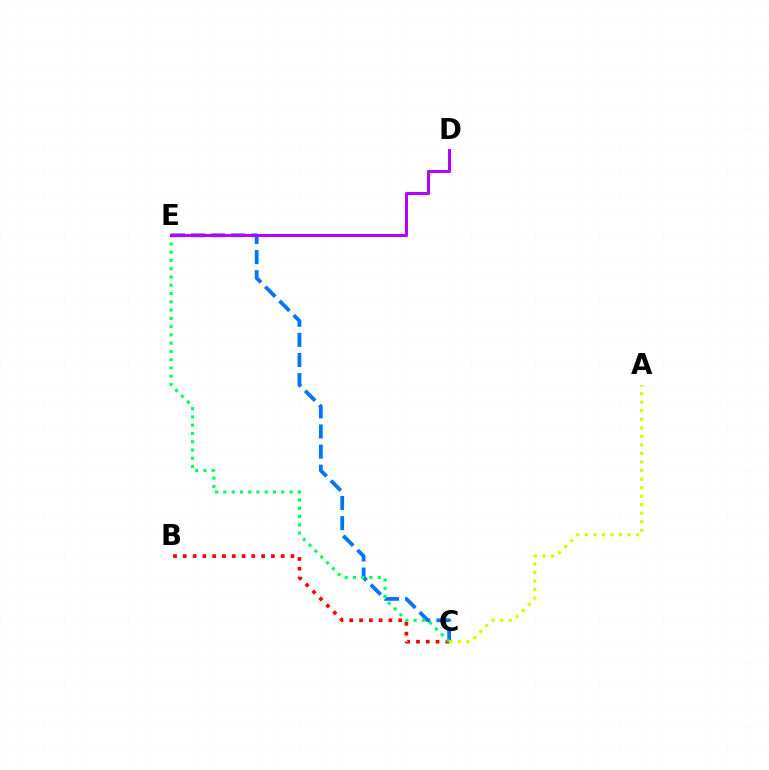{('B', 'C'): [{'color': '#ff0000', 'line_style': 'dotted', 'thickness': 2.66}], ('C', 'E'): [{'color': '#0074ff', 'line_style': 'dashed', 'thickness': 2.73}, {'color': '#00ff5c', 'line_style': 'dotted', 'thickness': 2.25}], ('D', 'E'): [{'color': '#b900ff', 'line_style': 'solid', 'thickness': 2.21}], ('A', 'C'): [{'color': '#d1ff00', 'line_style': 'dotted', 'thickness': 2.32}]}